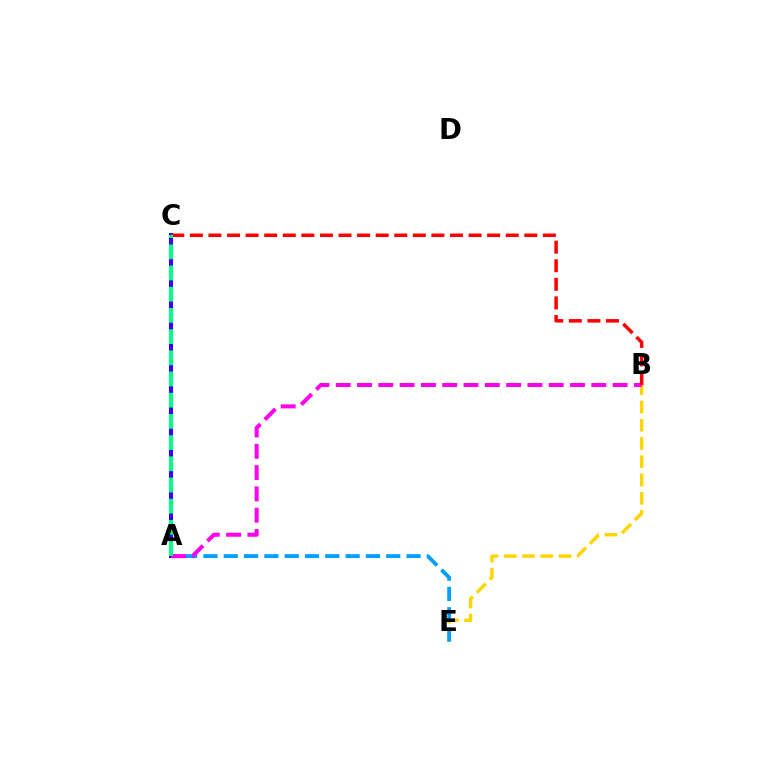{('B', 'E'): [{'color': '#ffd500', 'line_style': 'dashed', 'thickness': 2.48}], ('A', 'C'): [{'color': '#4fff00', 'line_style': 'solid', 'thickness': 2.04}, {'color': '#3700ff', 'line_style': 'solid', 'thickness': 2.95}, {'color': '#00ff86', 'line_style': 'dashed', 'thickness': 2.88}], ('A', 'E'): [{'color': '#009eff', 'line_style': 'dashed', 'thickness': 2.76}], ('A', 'B'): [{'color': '#ff00ed', 'line_style': 'dashed', 'thickness': 2.89}], ('B', 'C'): [{'color': '#ff0000', 'line_style': 'dashed', 'thickness': 2.52}]}